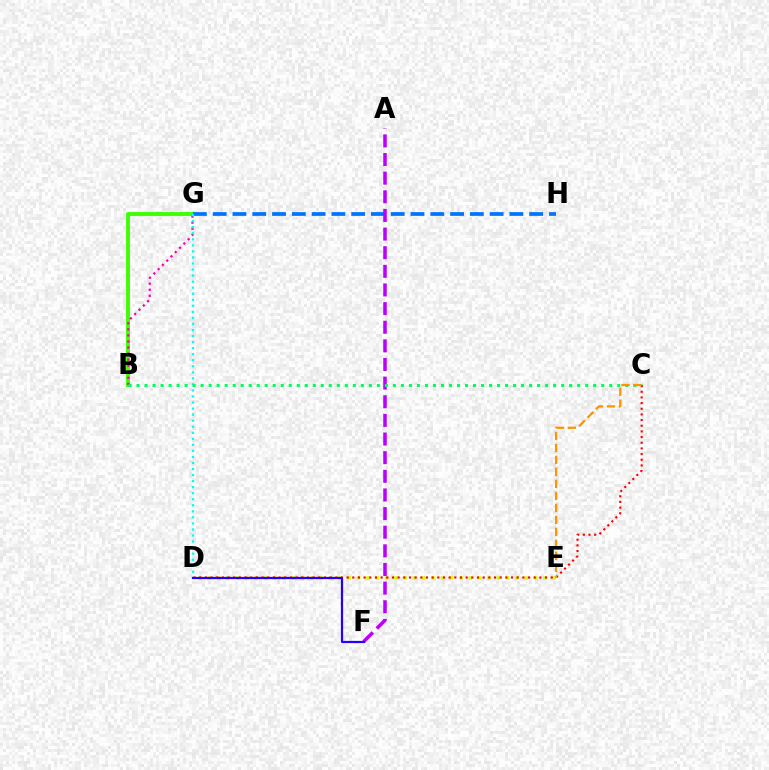{('B', 'G'): [{'color': '#3dff00', 'line_style': 'solid', 'thickness': 2.8}, {'color': '#ff00ac', 'line_style': 'dotted', 'thickness': 1.65}], ('D', 'E'): [{'color': '#d1ff00', 'line_style': 'dotted', 'thickness': 2.53}], ('G', 'H'): [{'color': '#0074ff', 'line_style': 'dashed', 'thickness': 2.69}], ('D', 'G'): [{'color': '#00fff6', 'line_style': 'dotted', 'thickness': 1.64}], ('A', 'F'): [{'color': '#b900ff', 'line_style': 'dashed', 'thickness': 2.53}], ('B', 'C'): [{'color': '#00ff5c', 'line_style': 'dotted', 'thickness': 2.18}], ('C', 'D'): [{'color': '#ff0000', 'line_style': 'dotted', 'thickness': 1.54}], ('D', 'F'): [{'color': '#2500ff', 'line_style': 'solid', 'thickness': 1.61}], ('C', 'E'): [{'color': '#ff9400', 'line_style': 'dashed', 'thickness': 1.63}]}